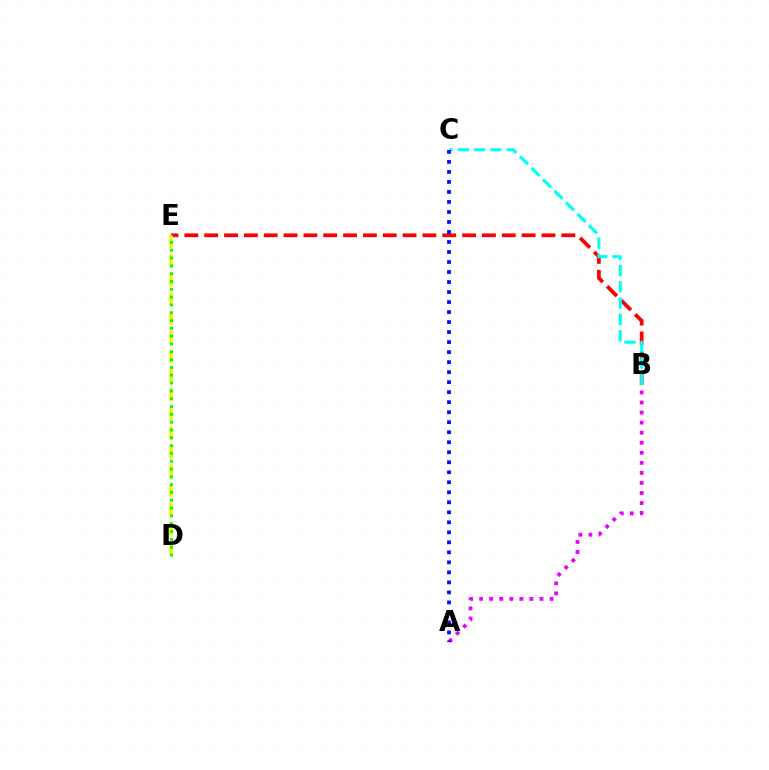{('B', 'E'): [{'color': '#ff0000', 'line_style': 'dashed', 'thickness': 2.7}], ('B', 'C'): [{'color': '#00fff6', 'line_style': 'dashed', 'thickness': 2.21}], ('D', 'E'): [{'color': '#fcf500', 'line_style': 'dashed', 'thickness': 2.6}, {'color': '#08ff00', 'line_style': 'dotted', 'thickness': 2.12}], ('A', 'B'): [{'color': '#ee00ff', 'line_style': 'dotted', 'thickness': 2.73}], ('A', 'C'): [{'color': '#0010ff', 'line_style': 'dotted', 'thickness': 2.72}]}